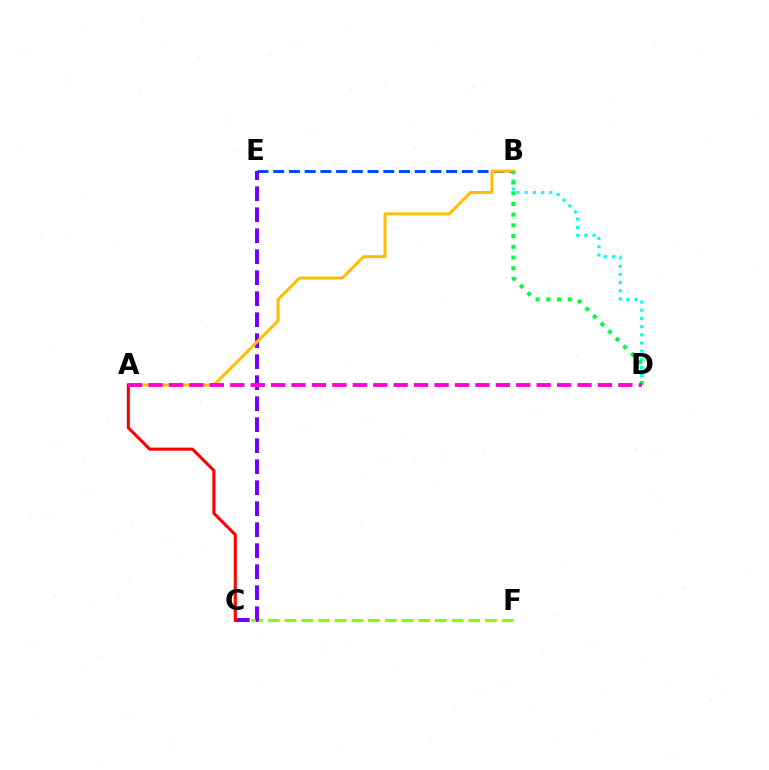{('B', 'E'): [{'color': '#004bff', 'line_style': 'dashed', 'thickness': 2.14}], ('C', 'F'): [{'color': '#84ff00', 'line_style': 'dashed', 'thickness': 2.27}], ('C', 'E'): [{'color': '#7200ff', 'line_style': 'dashed', 'thickness': 2.85}], ('A', 'B'): [{'color': '#ffbd00', 'line_style': 'solid', 'thickness': 2.14}], ('A', 'C'): [{'color': '#ff0000', 'line_style': 'solid', 'thickness': 2.2}], ('B', 'D'): [{'color': '#00fff6', 'line_style': 'dotted', 'thickness': 2.22}, {'color': '#00ff39', 'line_style': 'dotted', 'thickness': 2.91}], ('A', 'D'): [{'color': '#ff00cf', 'line_style': 'dashed', 'thickness': 2.77}]}